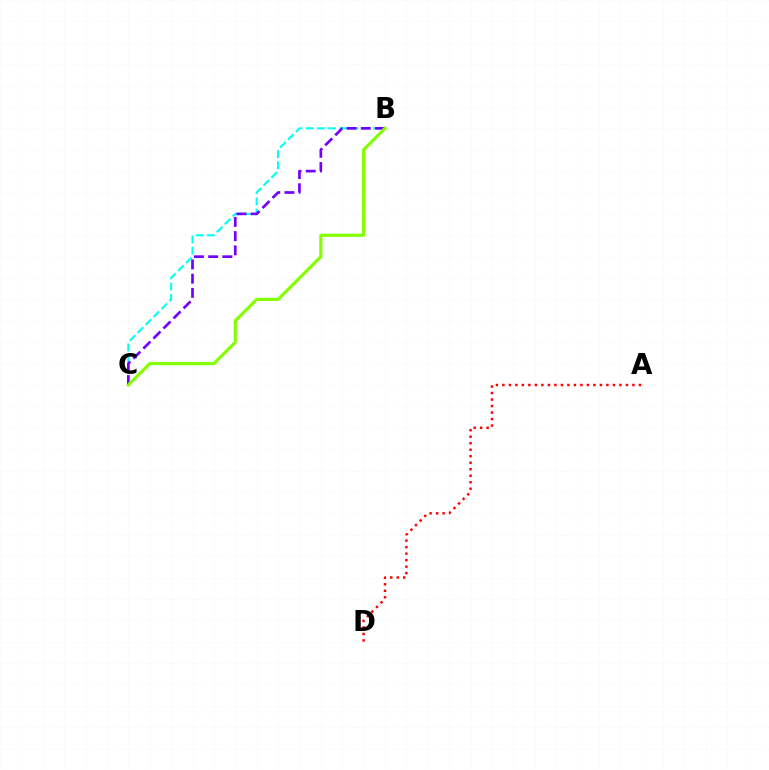{('B', 'C'): [{'color': '#00fff6', 'line_style': 'dashed', 'thickness': 1.52}, {'color': '#7200ff', 'line_style': 'dashed', 'thickness': 1.93}, {'color': '#84ff00', 'line_style': 'solid', 'thickness': 2.26}], ('A', 'D'): [{'color': '#ff0000', 'line_style': 'dotted', 'thickness': 1.77}]}